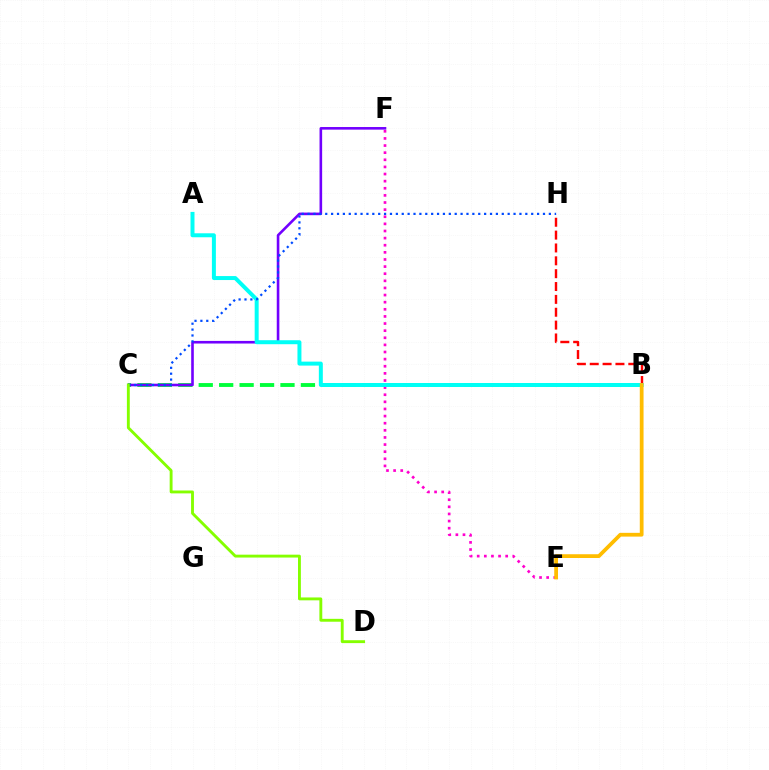{('B', 'C'): [{'color': '#00ff39', 'line_style': 'dashed', 'thickness': 2.78}], ('B', 'H'): [{'color': '#ff0000', 'line_style': 'dashed', 'thickness': 1.75}], ('C', 'F'): [{'color': '#7200ff', 'line_style': 'solid', 'thickness': 1.88}], ('E', 'F'): [{'color': '#ff00cf', 'line_style': 'dotted', 'thickness': 1.93}], ('A', 'B'): [{'color': '#00fff6', 'line_style': 'solid', 'thickness': 2.86}], ('B', 'E'): [{'color': '#ffbd00', 'line_style': 'solid', 'thickness': 2.71}], ('C', 'H'): [{'color': '#004bff', 'line_style': 'dotted', 'thickness': 1.6}], ('C', 'D'): [{'color': '#84ff00', 'line_style': 'solid', 'thickness': 2.07}]}